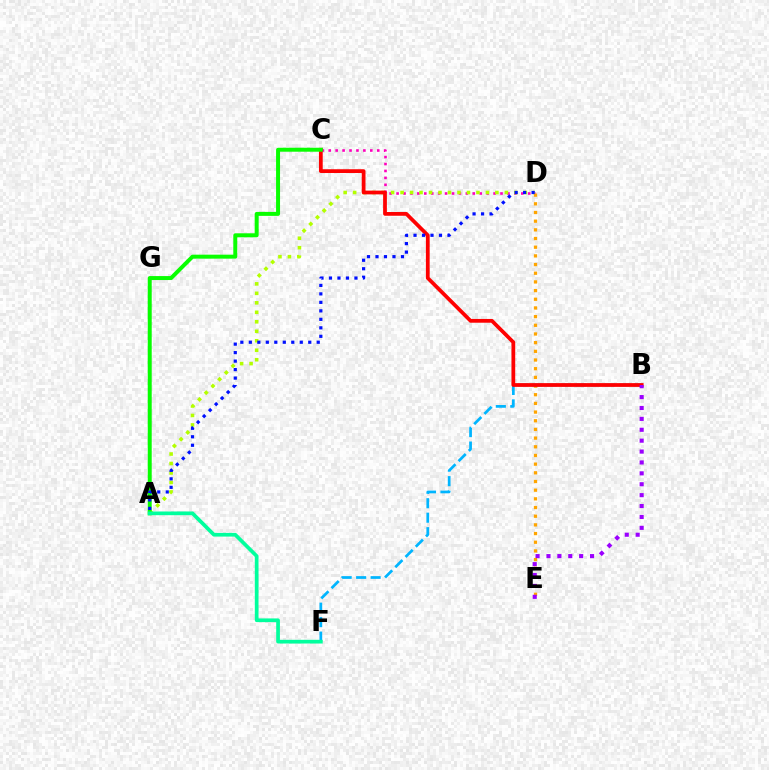{('C', 'D'): [{'color': '#ff00bd', 'line_style': 'dotted', 'thickness': 1.88}], ('A', 'D'): [{'color': '#b3ff00', 'line_style': 'dotted', 'thickness': 2.58}, {'color': '#0010ff', 'line_style': 'dotted', 'thickness': 2.31}], ('D', 'E'): [{'color': '#ffa500', 'line_style': 'dotted', 'thickness': 2.36}], ('B', 'F'): [{'color': '#00b5ff', 'line_style': 'dashed', 'thickness': 1.97}], ('B', 'C'): [{'color': '#ff0000', 'line_style': 'solid', 'thickness': 2.7}], ('B', 'E'): [{'color': '#9b00ff', 'line_style': 'dotted', 'thickness': 2.96}], ('A', 'C'): [{'color': '#08ff00', 'line_style': 'solid', 'thickness': 2.86}], ('A', 'F'): [{'color': '#00ff9d', 'line_style': 'solid', 'thickness': 2.67}]}